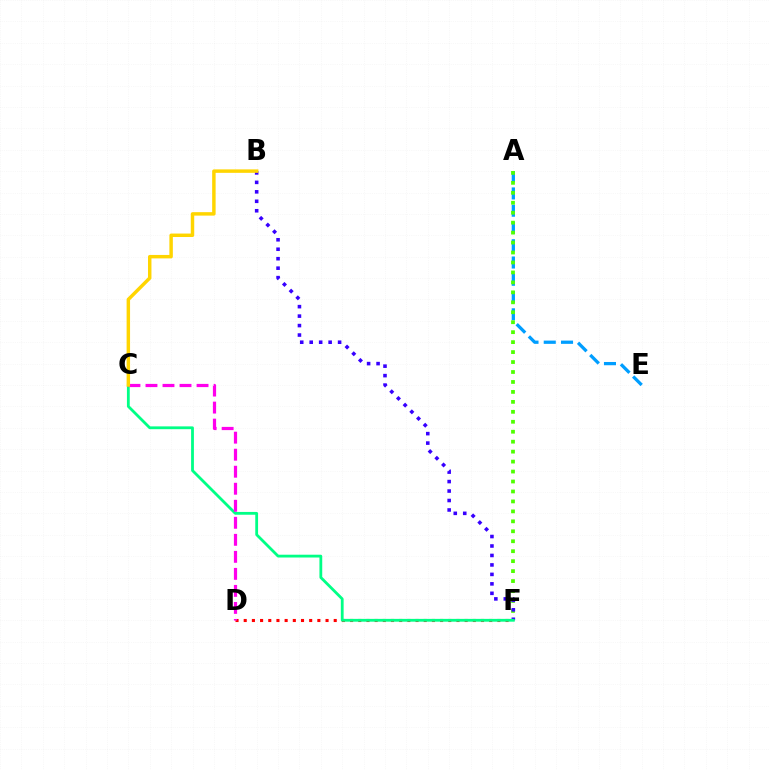{('A', 'E'): [{'color': '#009eff', 'line_style': 'dashed', 'thickness': 2.35}], ('A', 'F'): [{'color': '#4fff00', 'line_style': 'dotted', 'thickness': 2.7}], ('D', 'F'): [{'color': '#ff0000', 'line_style': 'dotted', 'thickness': 2.22}], ('B', 'F'): [{'color': '#3700ff', 'line_style': 'dotted', 'thickness': 2.57}], ('C', 'F'): [{'color': '#00ff86', 'line_style': 'solid', 'thickness': 2.02}], ('C', 'D'): [{'color': '#ff00ed', 'line_style': 'dashed', 'thickness': 2.31}], ('B', 'C'): [{'color': '#ffd500', 'line_style': 'solid', 'thickness': 2.49}]}